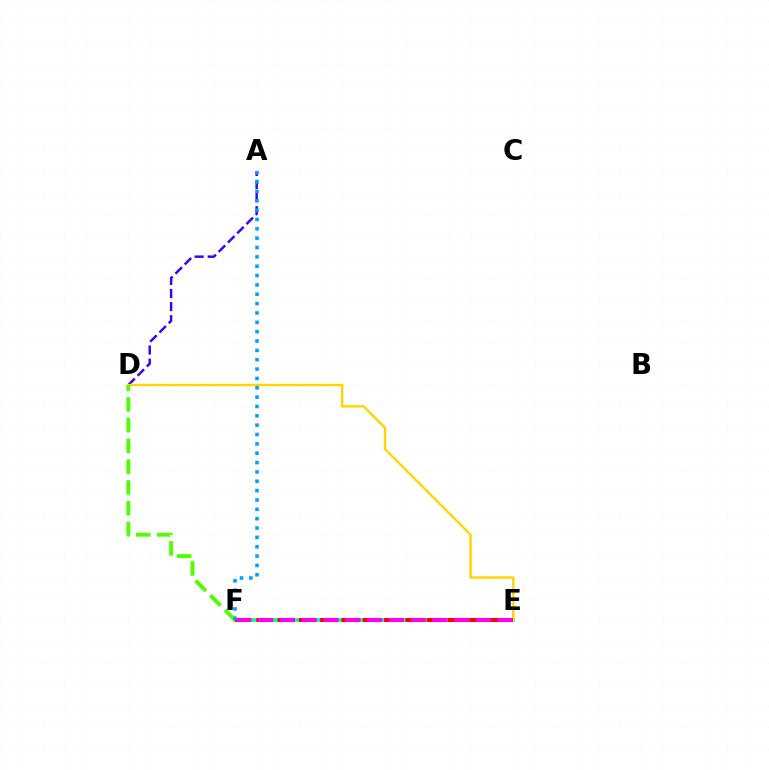{('E', 'F'): [{'color': '#00ff86', 'line_style': 'solid', 'thickness': 2.68}, {'color': '#ff0000', 'line_style': 'dashed', 'thickness': 2.89}, {'color': '#ff00ed', 'line_style': 'dashed', 'thickness': 2.96}], ('A', 'D'): [{'color': '#3700ff', 'line_style': 'dashed', 'thickness': 1.78}], ('D', 'E'): [{'color': '#ffd500', 'line_style': 'solid', 'thickness': 1.73}], ('D', 'F'): [{'color': '#4fff00', 'line_style': 'dashed', 'thickness': 2.82}], ('A', 'F'): [{'color': '#009eff', 'line_style': 'dotted', 'thickness': 2.54}]}